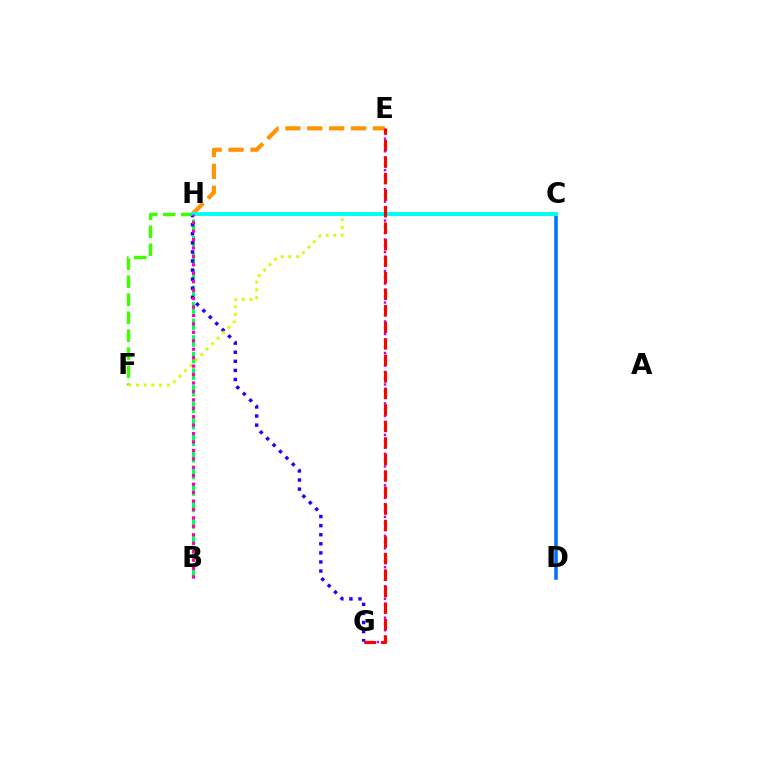{('F', 'H'): [{'color': '#3dff00', 'line_style': 'dashed', 'thickness': 2.44}], ('B', 'H'): [{'color': '#00ff5c', 'line_style': 'dashed', 'thickness': 2.25}, {'color': '#ff00ac', 'line_style': 'dotted', 'thickness': 2.29}], ('E', 'H'): [{'color': '#ff9400', 'line_style': 'dashed', 'thickness': 2.97}], ('G', 'H'): [{'color': '#2500ff', 'line_style': 'dotted', 'thickness': 2.47}], ('C', 'D'): [{'color': '#0074ff', 'line_style': 'solid', 'thickness': 2.57}], ('C', 'F'): [{'color': '#d1ff00', 'line_style': 'dotted', 'thickness': 2.09}], ('E', 'G'): [{'color': '#b900ff', 'line_style': 'dotted', 'thickness': 1.71}, {'color': '#ff0000', 'line_style': 'dashed', 'thickness': 2.24}], ('C', 'H'): [{'color': '#00fff6', 'line_style': 'solid', 'thickness': 2.82}]}